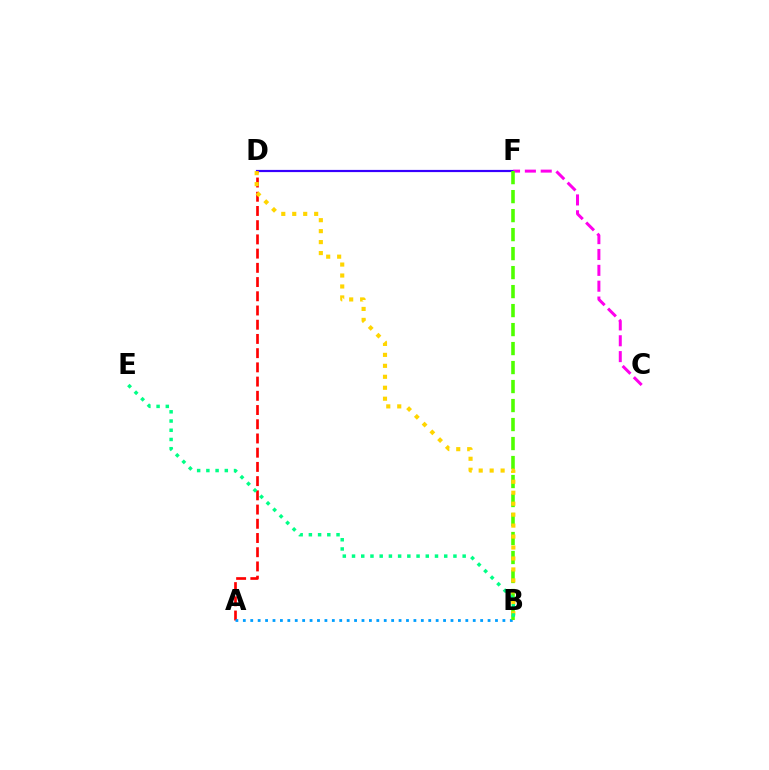{('D', 'F'): [{'color': '#3700ff', 'line_style': 'solid', 'thickness': 1.58}], ('A', 'D'): [{'color': '#ff0000', 'line_style': 'dashed', 'thickness': 1.93}], ('C', 'F'): [{'color': '#ff00ed', 'line_style': 'dashed', 'thickness': 2.15}], ('A', 'B'): [{'color': '#009eff', 'line_style': 'dotted', 'thickness': 2.02}], ('B', 'F'): [{'color': '#4fff00', 'line_style': 'dashed', 'thickness': 2.58}], ('B', 'D'): [{'color': '#ffd500', 'line_style': 'dotted', 'thickness': 2.98}], ('B', 'E'): [{'color': '#00ff86', 'line_style': 'dotted', 'thickness': 2.51}]}